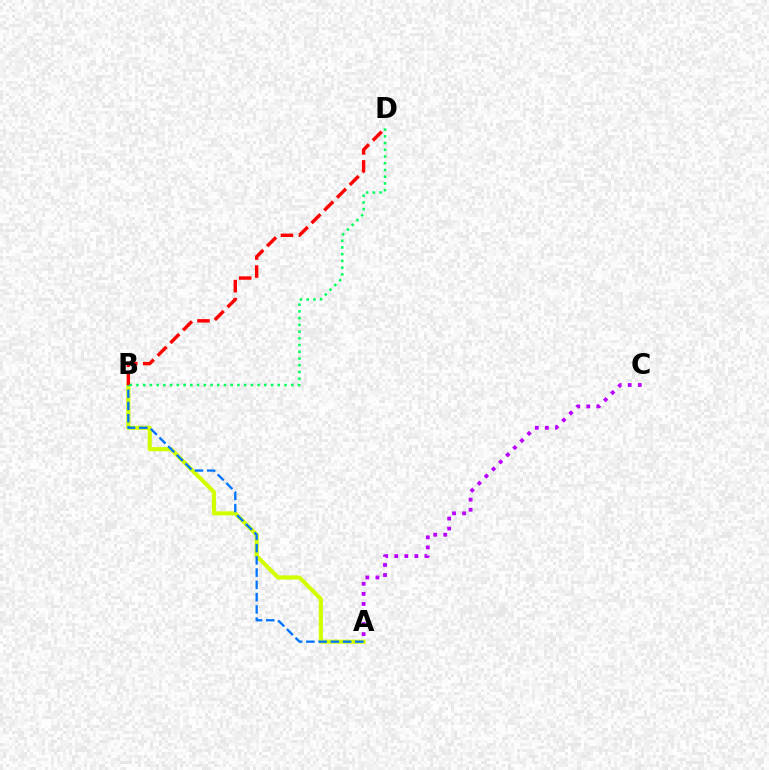{('A', 'B'): [{'color': '#d1ff00', 'line_style': 'solid', 'thickness': 2.95}, {'color': '#0074ff', 'line_style': 'dashed', 'thickness': 1.66}], ('B', 'D'): [{'color': '#ff0000', 'line_style': 'dashed', 'thickness': 2.44}, {'color': '#00ff5c', 'line_style': 'dotted', 'thickness': 1.83}], ('A', 'C'): [{'color': '#b900ff', 'line_style': 'dotted', 'thickness': 2.73}]}